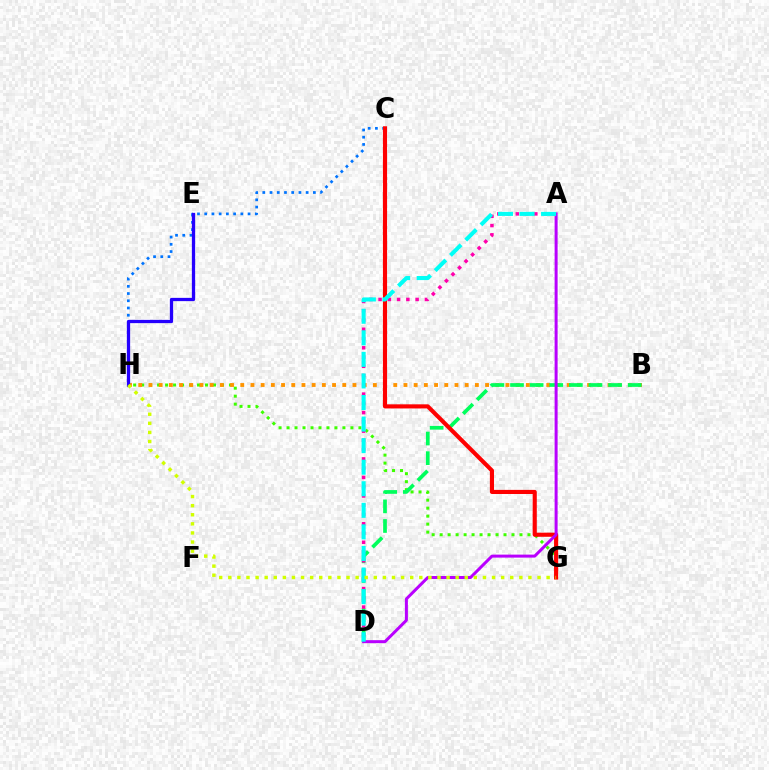{('G', 'H'): [{'color': '#3dff00', 'line_style': 'dotted', 'thickness': 2.17}, {'color': '#d1ff00', 'line_style': 'dotted', 'thickness': 2.47}], ('C', 'H'): [{'color': '#0074ff', 'line_style': 'dotted', 'thickness': 1.96}], ('B', 'H'): [{'color': '#ff9400', 'line_style': 'dotted', 'thickness': 2.77}], ('B', 'D'): [{'color': '#00ff5c', 'line_style': 'dashed', 'thickness': 2.66}], ('E', 'H'): [{'color': '#2500ff', 'line_style': 'solid', 'thickness': 2.35}], ('C', 'G'): [{'color': '#ff0000', 'line_style': 'solid', 'thickness': 2.97}], ('A', 'D'): [{'color': '#ff00ac', 'line_style': 'dotted', 'thickness': 2.52}, {'color': '#b900ff', 'line_style': 'solid', 'thickness': 2.16}, {'color': '#00fff6', 'line_style': 'dashed', 'thickness': 2.93}]}